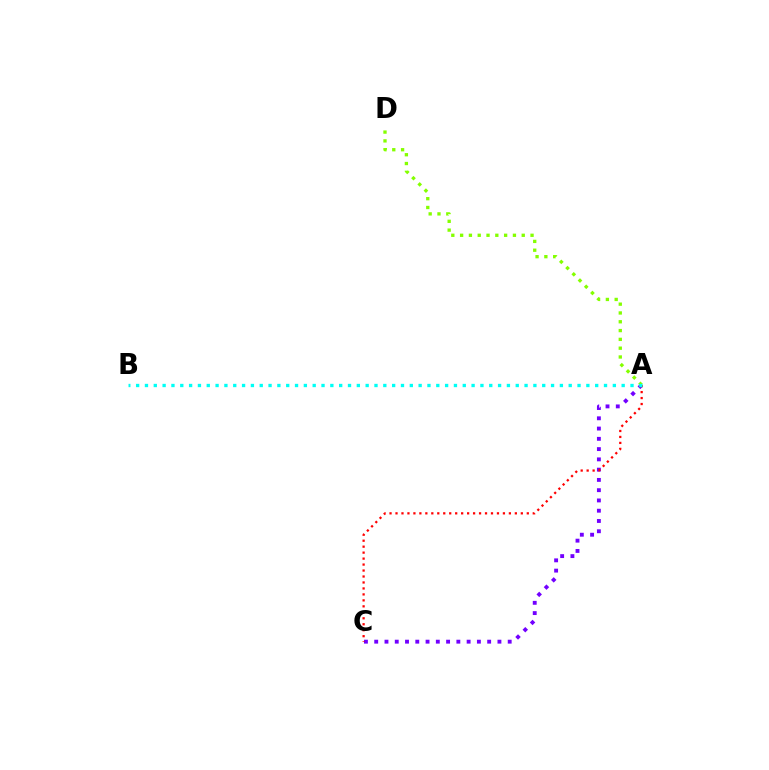{('A', 'C'): [{'color': '#7200ff', 'line_style': 'dotted', 'thickness': 2.79}, {'color': '#ff0000', 'line_style': 'dotted', 'thickness': 1.62}], ('A', 'D'): [{'color': '#84ff00', 'line_style': 'dotted', 'thickness': 2.39}], ('A', 'B'): [{'color': '#00fff6', 'line_style': 'dotted', 'thickness': 2.4}]}